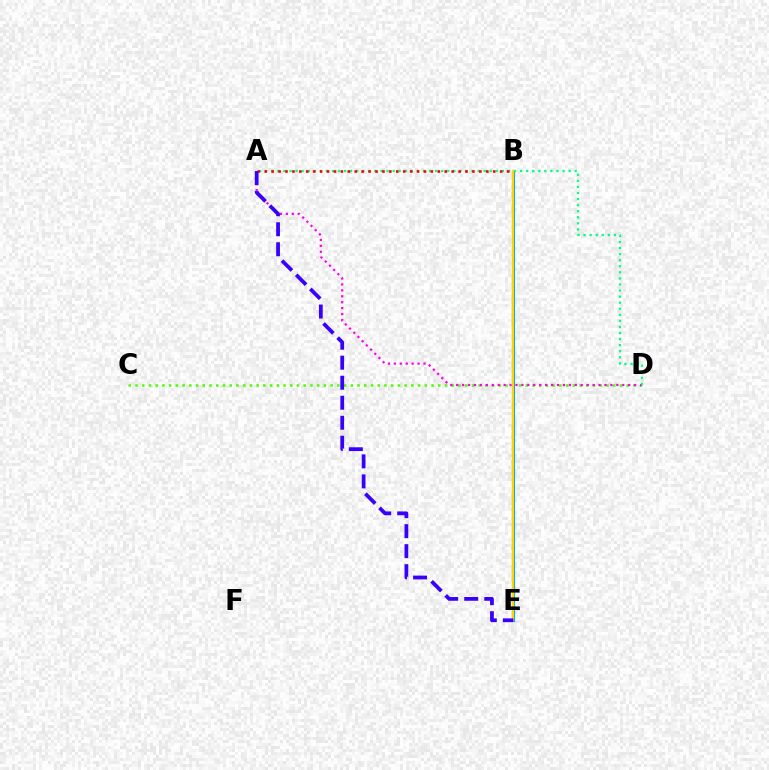{('C', 'D'): [{'color': '#4fff00', 'line_style': 'dotted', 'thickness': 1.83}], ('A', 'D'): [{'color': '#ff00ed', 'line_style': 'dotted', 'thickness': 1.61}, {'color': '#00ff86', 'line_style': 'dotted', 'thickness': 1.65}], ('B', 'E'): [{'color': '#009eff', 'line_style': 'solid', 'thickness': 2.27}, {'color': '#ffd500', 'line_style': 'solid', 'thickness': 1.63}], ('A', 'B'): [{'color': '#ff0000', 'line_style': 'dotted', 'thickness': 1.88}], ('A', 'E'): [{'color': '#3700ff', 'line_style': 'dashed', 'thickness': 2.72}]}